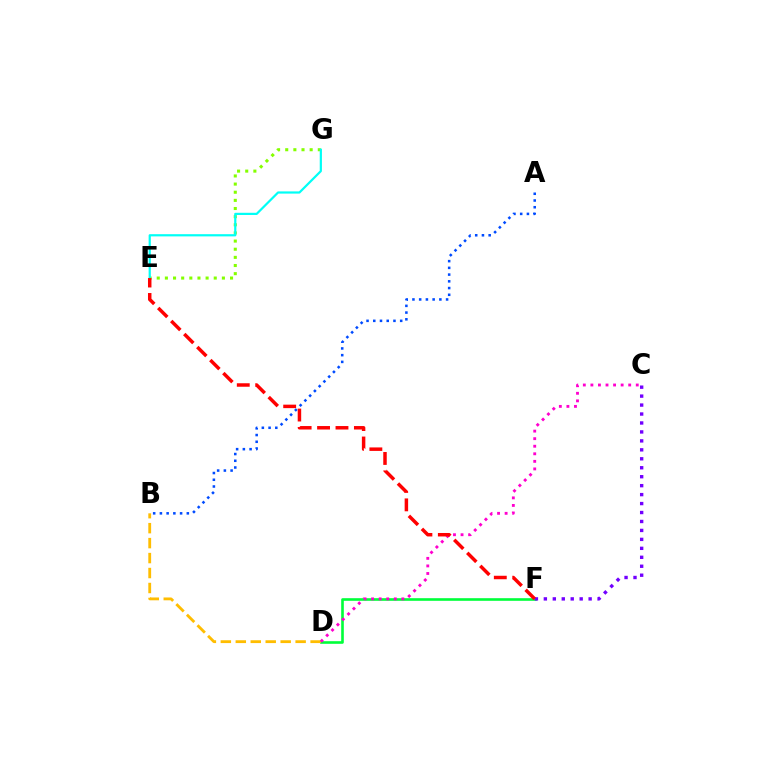{('E', 'G'): [{'color': '#84ff00', 'line_style': 'dotted', 'thickness': 2.21}, {'color': '#00fff6', 'line_style': 'solid', 'thickness': 1.59}], ('D', 'F'): [{'color': '#00ff39', 'line_style': 'solid', 'thickness': 1.89}], ('B', 'D'): [{'color': '#ffbd00', 'line_style': 'dashed', 'thickness': 2.03}], ('C', 'F'): [{'color': '#7200ff', 'line_style': 'dotted', 'thickness': 2.43}], ('A', 'B'): [{'color': '#004bff', 'line_style': 'dotted', 'thickness': 1.83}], ('C', 'D'): [{'color': '#ff00cf', 'line_style': 'dotted', 'thickness': 2.05}], ('E', 'F'): [{'color': '#ff0000', 'line_style': 'dashed', 'thickness': 2.5}]}